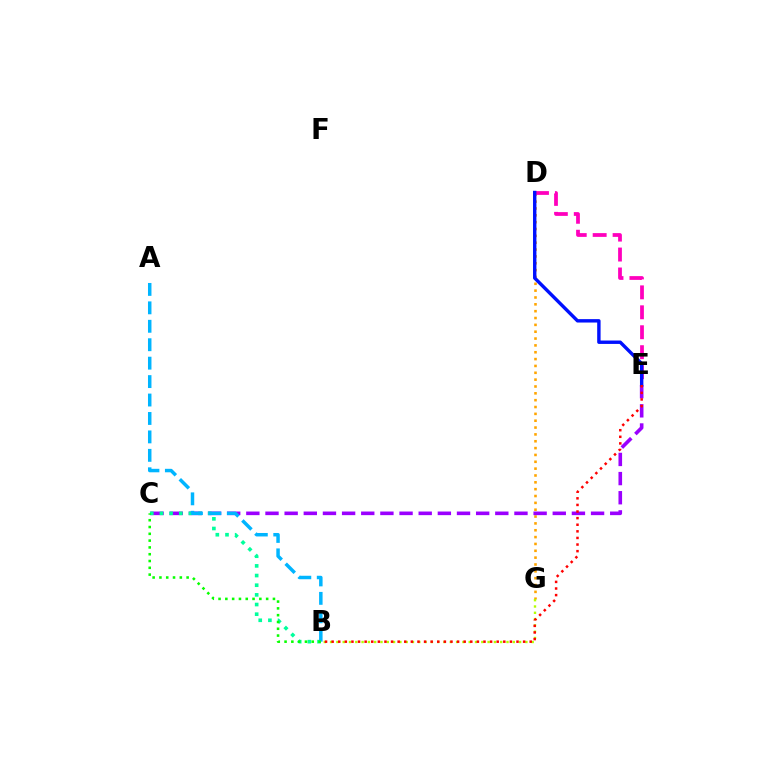{('D', 'G'): [{'color': '#ffa500', 'line_style': 'dotted', 'thickness': 1.86}], ('B', 'G'): [{'color': '#b3ff00', 'line_style': 'dotted', 'thickness': 1.71}], ('C', 'E'): [{'color': '#9b00ff', 'line_style': 'dashed', 'thickness': 2.6}], ('D', 'E'): [{'color': '#ff00bd', 'line_style': 'dashed', 'thickness': 2.71}, {'color': '#0010ff', 'line_style': 'solid', 'thickness': 2.45}], ('B', 'C'): [{'color': '#00ff9d', 'line_style': 'dotted', 'thickness': 2.62}, {'color': '#08ff00', 'line_style': 'dotted', 'thickness': 1.85}], ('A', 'B'): [{'color': '#00b5ff', 'line_style': 'dashed', 'thickness': 2.5}], ('B', 'E'): [{'color': '#ff0000', 'line_style': 'dotted', 'thickness': 1.79}]}